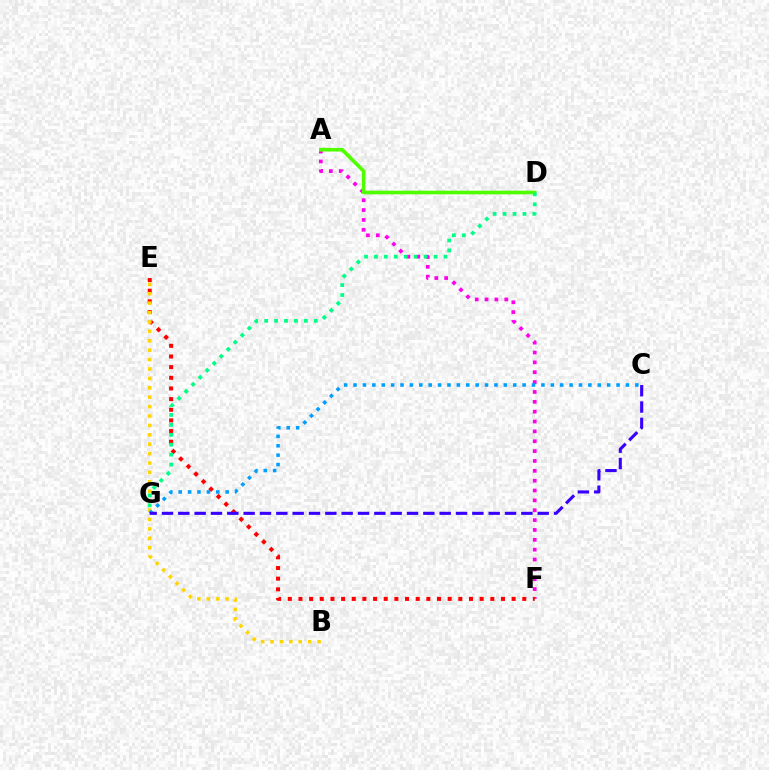{('A', 'F'): [{'color': '#ff00ed', 'line_style': 'dotted', 'thickness': 2.68}], ('E', 'F'): [{'color': '#ff0000', 'line_style': 'dotted', 'thickness': 2.9}], ('A', 'D'): [{'color': '#4fff00', 'line_style': 'solid', 'thickness': 2.62}], ('B', 'E'): [{'color': '#ffd500', 'line_style': 'dotted', 'thickness': 2.56}], ('D', 'G'): [{'color': '#00ff86', 'line_style': 'dotted', 'thickness': 2.7}], ('C', 'G'): [{'color': '#009eff', 'line_style': 'dotted', 'thickness': 2.55}, {'color': '#3700ff', 'line_style': 'dashed', 'thickness': 2.22}]}